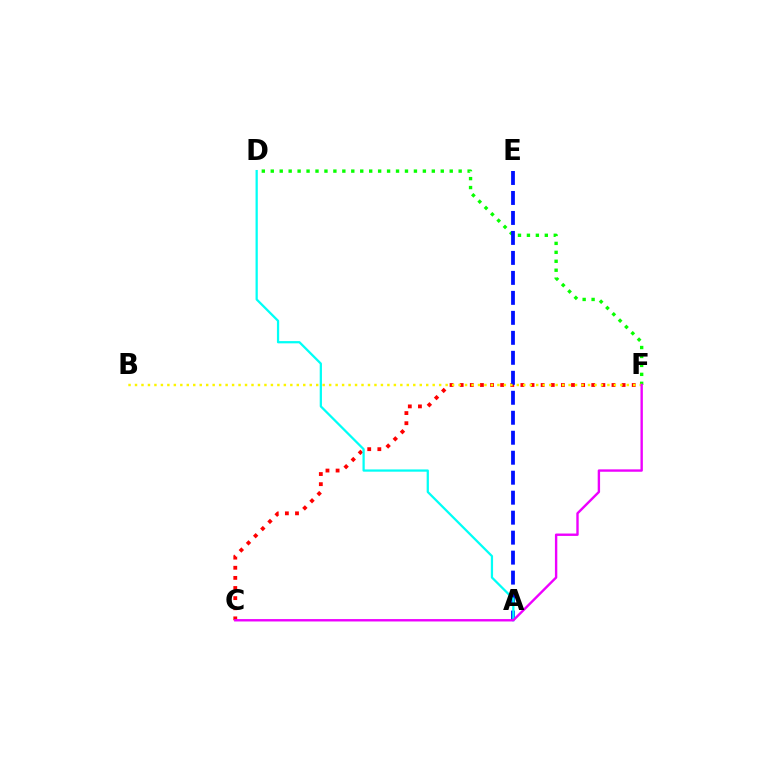{('C', 'F'): [{'color': '#ff0000', 'line_style': 'dotted', 'thickness': 2.75}, {'color': '#ee00ff', 'line_style': 'solid', 'thickness': 1.72}], ('D', 'F'): [{'color': '#08ff00', 'line_style': 'dotted', 'thickness': 2.43}], ('A', 'E'): [{'color': '#0010ff', 'line_style': 'dashed', 'thickness': 2.71}], ('A', 'D'): [{'color': '#00fff6', 'line_style': 'solid', 'thickness': 1.62}], ('B', 'F'): [{'color': '#fcf500', 'line_style': 'dotted', 'thickness': 1.76}]}